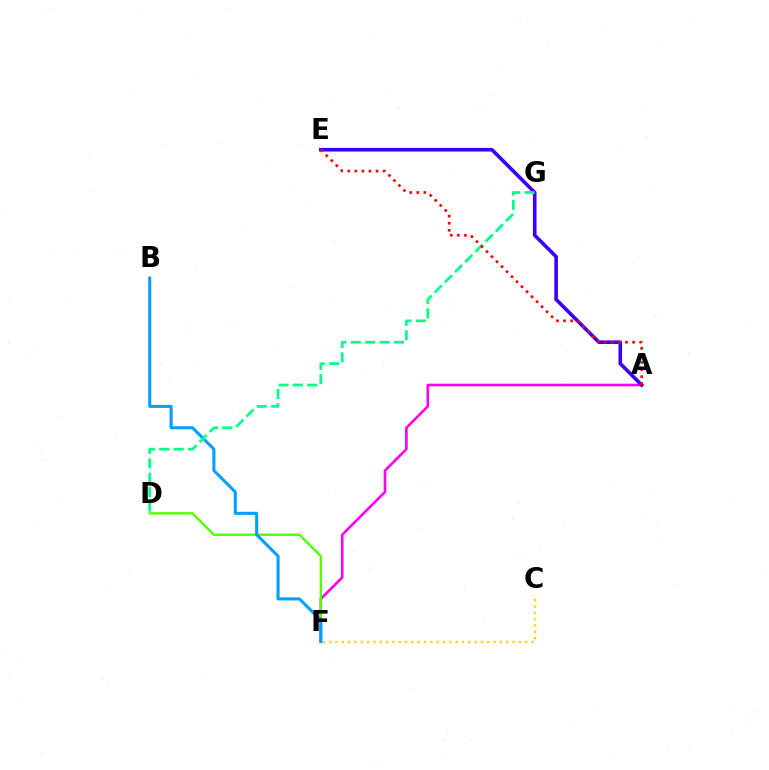{('A', 'F'): [{'color': '#ff00ed', 'line_style': 'solid', 'thickness': 1.88}], ('D', 'F'): [{'color': '#4fff00', 'line_style': 'solid', 'thickness': 1.71}], ('A', 'E'): [{'color': '#3700ff', 'line_style': 'solid', 'thickness': 2.6}, {'color': '#ff0000', 'line_style': 'dotted', 'thickness': 1.92}], ('B', 'F'): [{'color': '#009eff', 'line_style': 'solid', 'thickness': 2.18}], ('C', 'F'): [{'color': '#ffd500', 'line_style': 'dotted', 'thickness': 1.72}], ('D', 'G'): [{'color': '#00ff86', 'line_style': 'dashed', 'thickness': 1.96}]}